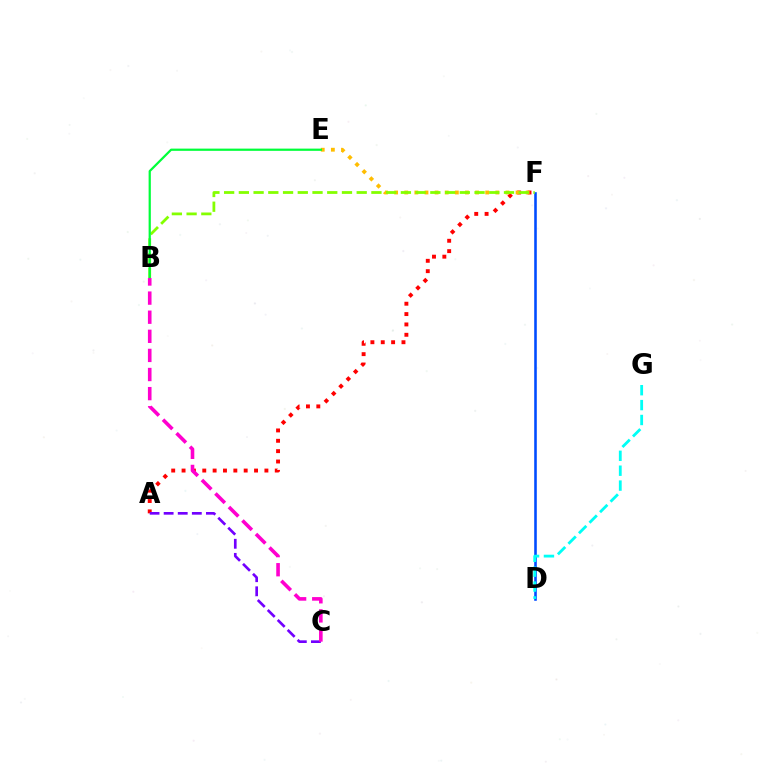{('D', 'F'): [{'color': '#004bff', 'line_style': 'solid', 'thickness': 1.86}], ('A', 'F'): [{'color': '#ff0000', 'line_style': 'dotted', 'thickness': 2.81}], ('E', 'F'): [{'color': '#ffbd00', 'line_style': 'dotted', 'thickness': 2.75}], ('D', 'G'): [{'color': '#00fff6', 'line_style': 'dashed', 'thickness': 2.02}], ('B', 'F'): [{'color': '#84ff00', 'line_style': 'dashed', 'thickness': 2.0}], ('A', 'C'): [{'color': '#7200ff', 'line_style': 'dashed', 'thickness': 1.91}], ('B', 'E'): [{'color': '#00ff39', 'line_style': 'solid', 'thickness': 1.6}], ('B', 'C'): [{'color': '#ff00cf', 'line_style': 'dashed', 'thickness': 2.6}]}